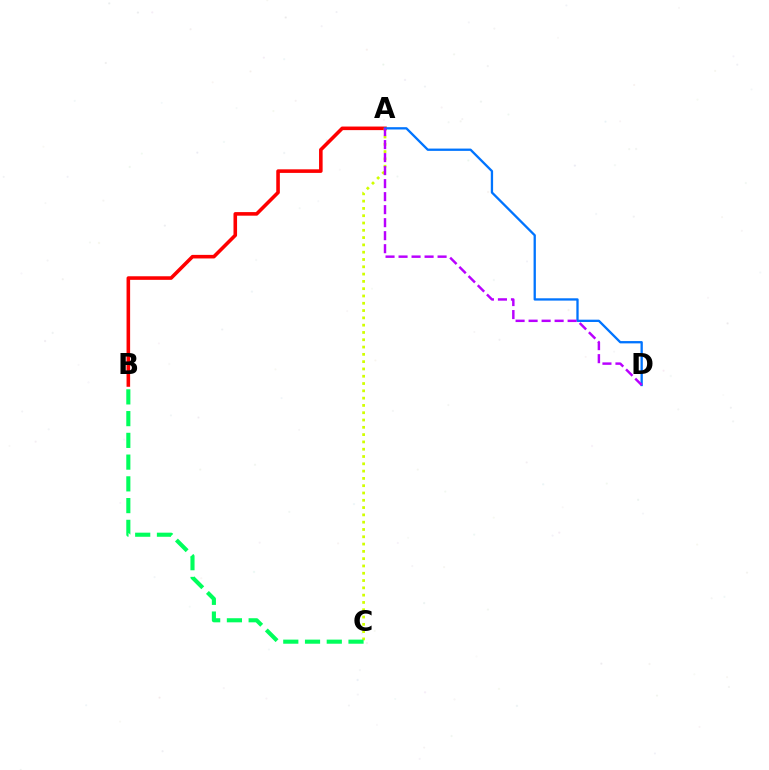{('A', 'B'): [{'color': '#ff0000', 'line_style': 'solid', 'thickness': 2.58}], ('A', 'C'): [{'color': '#d1ff00', 'line_style': 'dotted', 'thickness': 1.98}], ('A', 'D'): [{'color': '#0074ff', 'line_style': 'solid', 'thickness': 1.66}, {'color': '#b900ff', 'line_style': 'dashed', 'thickness': 1.77}], ('B', 'C'): [{'color': '#00ff5c', 'line_style': 'dashed', 'thickness': 2.95}]}